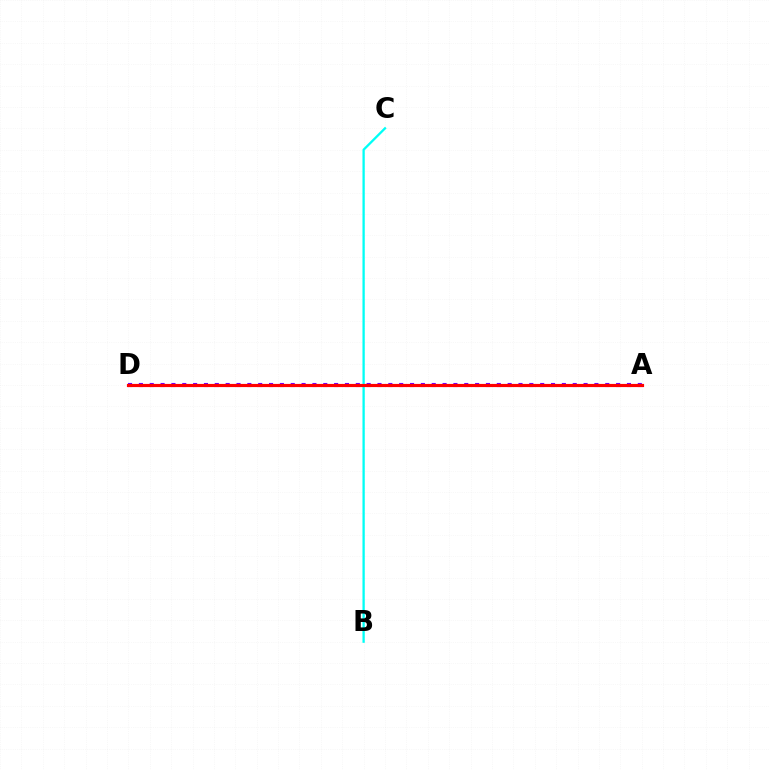{('A', 'D'): [{'color': '#7200ff', 'line_style': 'dotted', 'thickness': 2.95}, {'color': '#84ff00', 'line_style': 'dotted', 'thickness': 2.03}, {'color': '#ff0000', 'line_style': 'solid', 'thickness': 2.28}], ('B', 'C'): [{'color': '#00fff6', 'line_style': 'solid', 'thickness': 1.66}]}